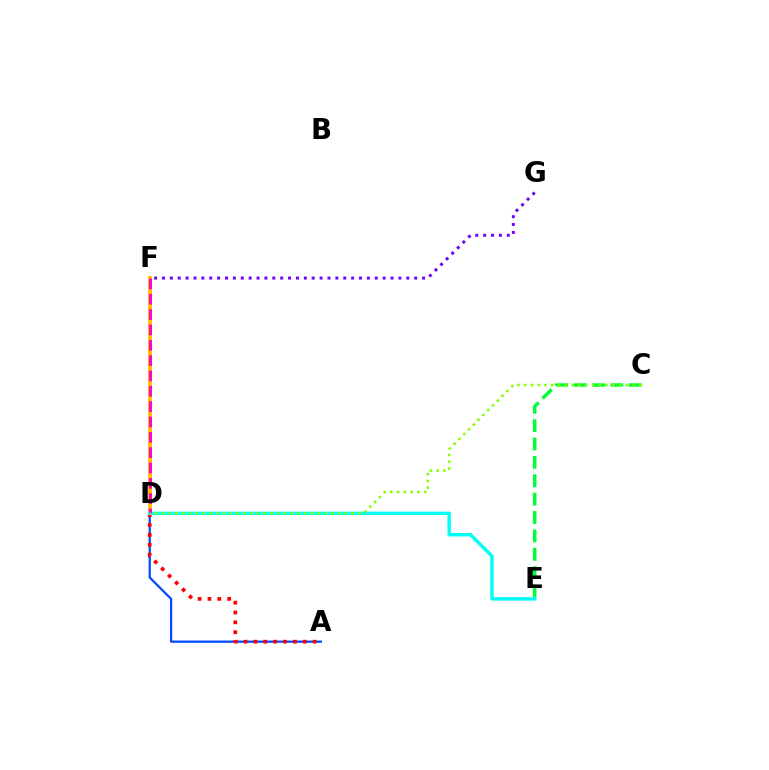{('A', 'D'): [{'color': '#004bff', 'line_style': 'solid', 'thickness': 1.61}, {'color': '#ff0000', 'line_style': 'dotted', 'thickness': 2.68}], ('D', 'F'): [{'color': '#ffbd00', 'line_style': 'solid', 'thickness': 2.82}, {'color': '#ff00cf', 'line_style': 'dashed', 'thickness': 2.08}], ('F', 'G'): [{'color': '#7200ff', 'line_style': 'dotted', 'thickness': 2.14}], ('C', 'E'): [{'color': '#00ff39', 'line_style': 'dashed', 'thickness': 2.5}], ('D', 'E'): [{'color': '#00fff6', 'line_style': 'solid', 'thickness': 2.47}], ('C', 'D'): [{'color': '#84ff00', 'line_style': 'dotted', 'thickness': 1.84}]}